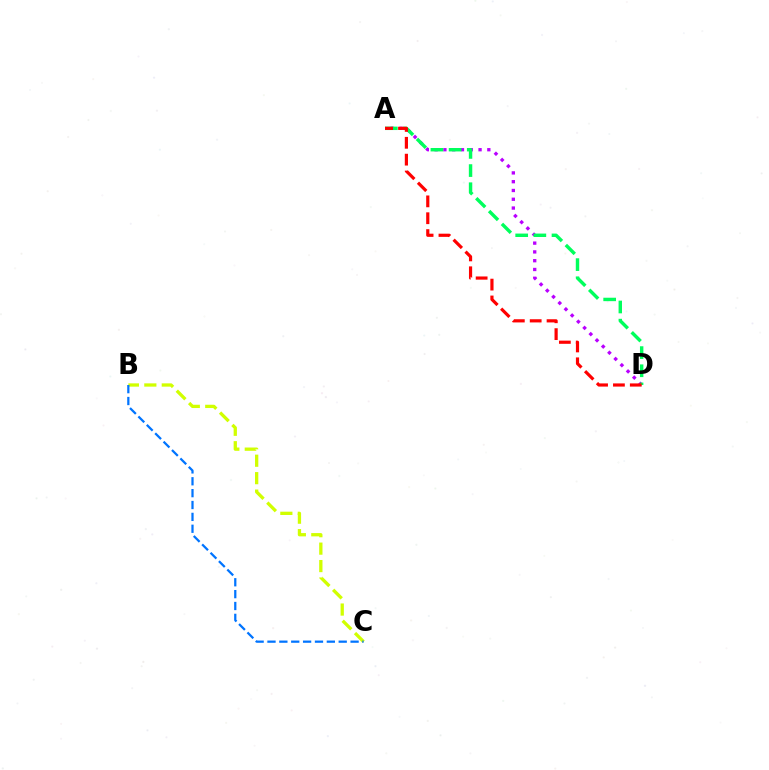{('A', 'D'): [{'color': '#b900ff', 'line_style': 'dotted', 'thickness': 2.39}, {'color': '#00ff5c', 'line_style': 'dashed', 'thickness': 2.47}, {'color': '#ff0000', 'line_style': 'dashed', 'thickness': 2.29}], ('B', 'C'): [{'color': '#d1ff00', 'line_style': 'dashed', 'thickness': 2.37}, {'color': '#0074ff', 'line_style': 'dashed', 'thickness': 1.61}]}